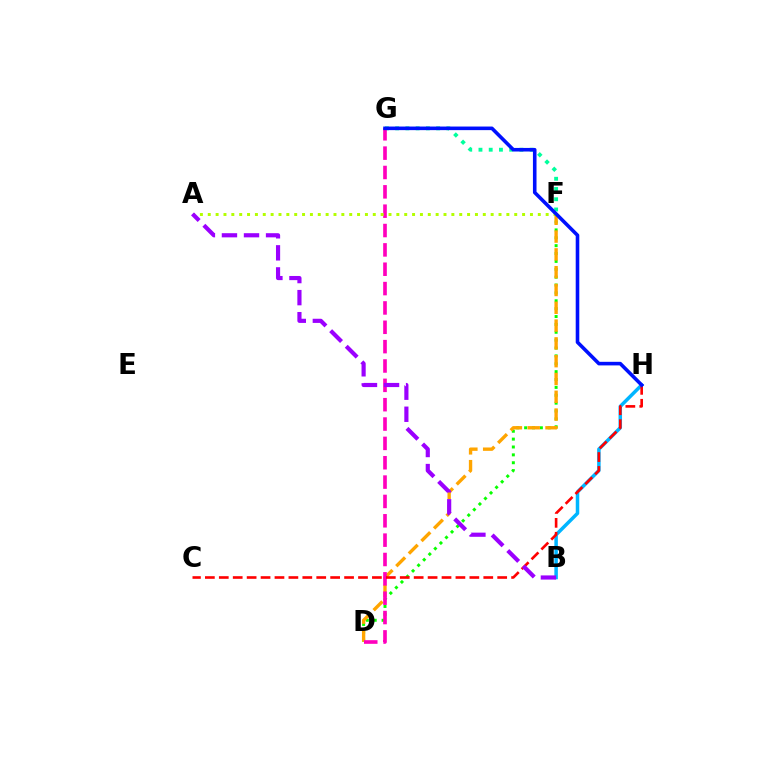{('F', 'G'): [{'color': '#00ff9d', 'line_style': 'dotted', 'thickness': 2.78}], ('B', 'H'): [{'color': '#00b5ff', 'line_style': 'solid', 'thickness': 2.52}], ('D', 'F'): [{'color': '#08ff00', 'line_style': 'dotted', 'thickness': 2.14}, {'color': '#ffa500', 'line_style': 'dashed', 'thickness': 2.42}], ('D', 'G'): [{'color': '#ff00bd', 'line_style': 'dashed', 'thickness': 2.63}], ('A', 'F'): [{'color': '#b3ff00', 'line_style': 'dotted', 'thickness': 2.14}], ('C', 'H'): [{'color': '#ff0000', 'line_style': 'dashed', 'thickness': 1.89}], ('G', 'H'): [{'color': '#0010ff', 'line_style': 'solid', 'thickness': 2.58}], ('A', 'B'): [{'color': '#9b00ff', 'line_style': 'dashed', 'thickness': 3.0}]}